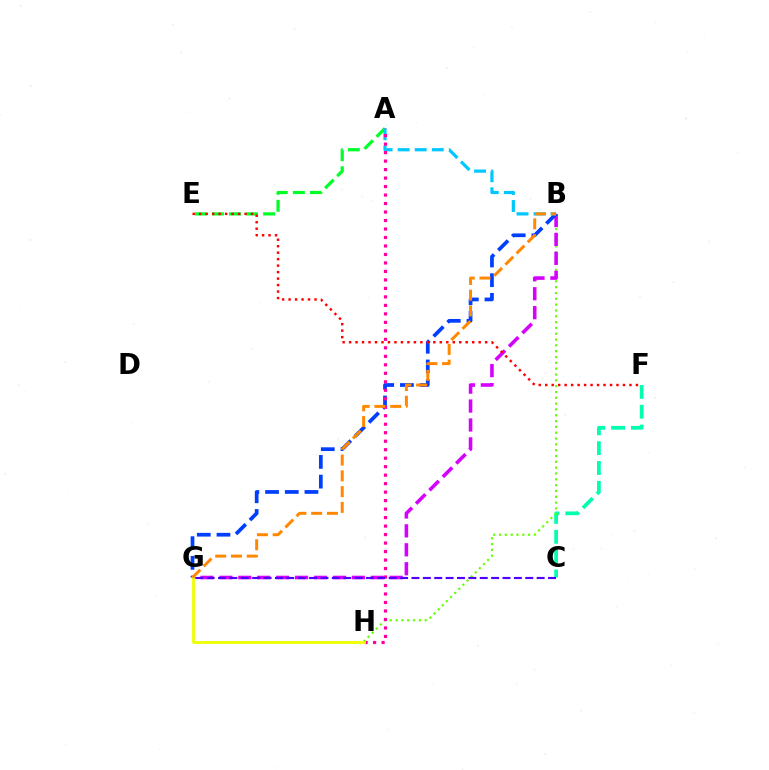{('A', 'E'): [{'color': '#00ff27', 'line_style': 'dashed', 'thickness': 2.32}], ('C', 'F'): [{'color': '#00ffaf', 'line_style': 'dashed', 'thickness': 2.69}], ('B', 'H'): [{'color': '#66ff00', 'line_style': 'dotted', 'thickness': 1.58}], ('B', 'G'): [{'color': '#d600ff', 'line_style': 'dashed', 'thickness': 2.57}, {'color': '#003fff', 'line_style': 'dashed', 'thickness': 2.68}, {'color': '#ff8800', 'line_style': 'dashed', 'thickness': 2.14}], ('E', 'F'): [{'color': '#ff0000', 'line_style': 'dotted', 'thickness': 1.76}], ('A', 'B'): [{'color': '#00c7ff', 'line_style': 'dashed', 'thickness': 2.32}], ('A', 'H'): [{'color': '#ff00a0', 'line_style': 'dotted', 'thickness': 2.31}], ('C', 'G'): [{'color': '#4f00ff', 'line_style': 'dashed', 'thickness': 1.55}], ('G', 'H'): [{'color': '#eeff00', 'line_style': 'solid', 'thickness': 2.0}]}